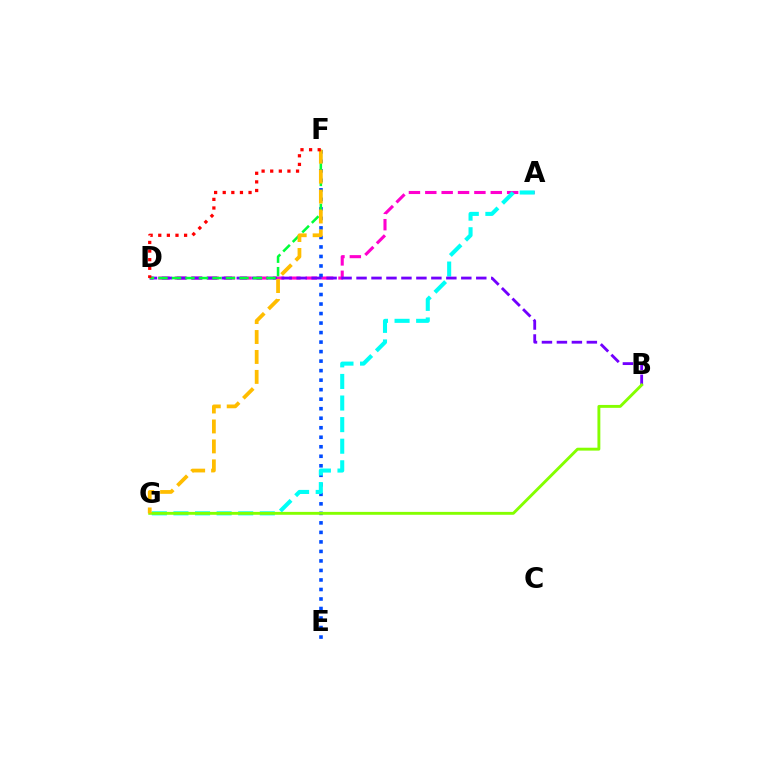{('A', 'D'): [{'color': '#ff00cf', 'line_style': 'dashed', 'thickness': 2.22}], ('E', 'F'): [{'color': '#004bff', 'line_style': 'dotted', 'thickness': 2.59}], ('A', 'G'): [{'color': '#00fff6', 'line_style': 'dashed', 'thickness': 2.93}], ('B', 'D'): [{'color': '#7200ff', 'line_style': 'dashed', 'thickness': 2.03}], ('D', 'F'): [{'color': '#00ff39', 'line_style': 'dashed', 'thickness': 1.83}, {'color': '#ff0000', 'line_style': 'dotted', 'thickness': 2.34}], ('B', 'G'): [{'color': '#84ff00', 'line_style': 'solid', 'thickness': 2.08}], ('F', 'G'): [{'color': '#ffbd00', 'line_style': 'dashed', 'thickness': 2.71}]}